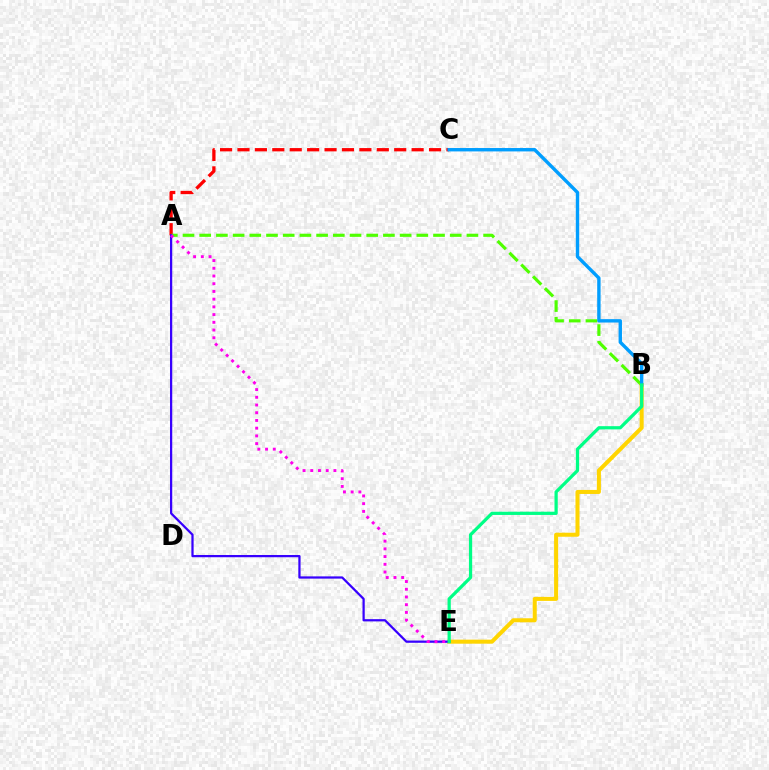{('A', 'C'): [{'color': '#ff0000', 'line_style': 'dashed', 'thickness': 2.37}], ('A', 'B'): [{'color': '#4fff00', 'line_style': 'dashed', 'thickness': 2.27}], ('B', 'E'): [{'color': '#ffd500', 'line_style': 'solid', 'thickness': 2.9}, {'color': '#00ff86', 'line_style': 'solid', 'thickness': 2.33}], ('A', 'E'): [{'color': '#3700ff', 'line_style': 'solid', 'thickness': 1.61}, {'color': '#ff00ed', 'line_style': 'dotted', 'thickness': 2.1}], ('B', 'C'): [{'color': '#009eff', 'line_style': 'solid', 'thickness': 2.44}]}